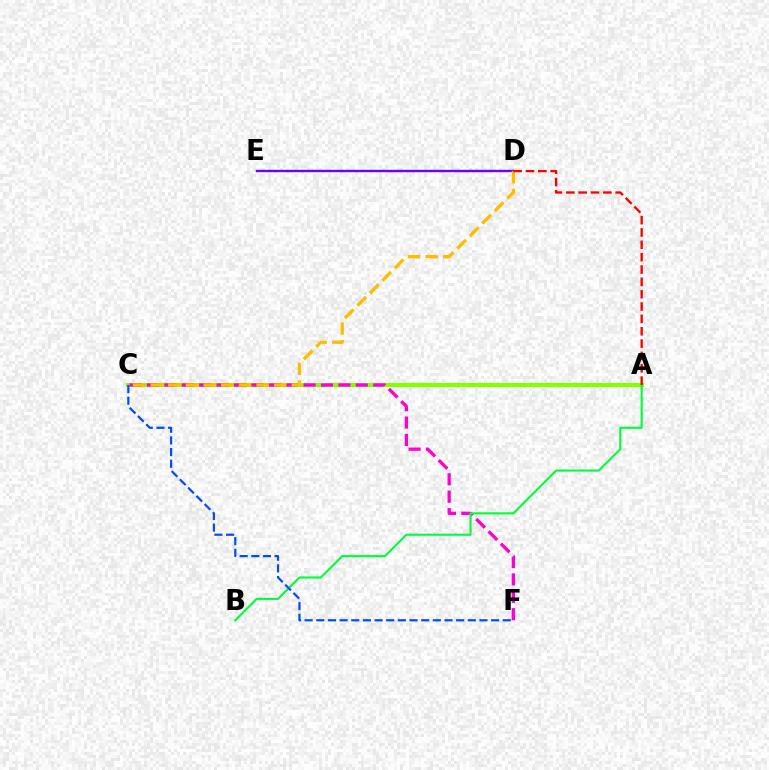{('D', 'E'): [{'color': '#7200ff', 'line_style': 'solid', 'thickness': 1.74}], ('A', 'C'): [{'color': '#00fff6', 'line_style': 'dotted', 'thickness': 2.63}, {'color': '#84ff00', 'line_style': 'solid', 'thickness': 2.92}], ('C', 'F'): [{'color': '#ff00cf', 'line_style': 'dashed', 'thickness': 2.36}, {'color': '#004bff', 'line_style': 'dashed', 'thickness': 1.58}], ('C', 'D'): [{'color': '#ffbd00', 'line_style': 'dashed', 'thickness': 2.4}], ('A', 'B'): [{'color': '#00ff39', 'line_style': 'solid', 'thickness': 1.52}], ('A', 'D'): [{'color': '#ff0000', 'line_style': 'dashed', 'thickness': 1.68}]}